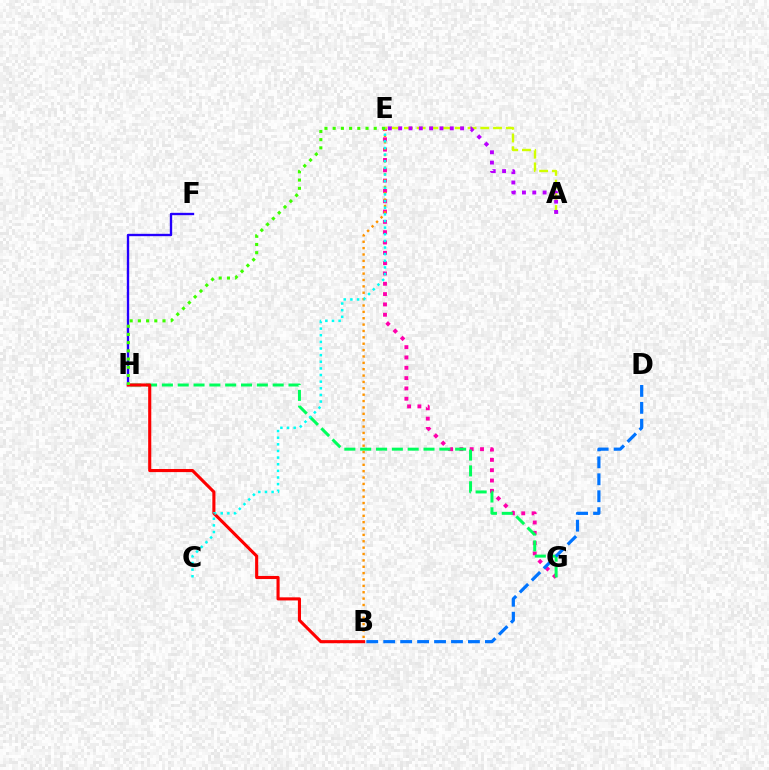{('E', 'G'): [{'color': '#ff00ac', 'line_style': 'dotted', 'thickness': 2.8}], ('F', 'H'): [{'color': '#2500ff', 'line_style': 'solid', 'thickness': 1.7}], ('A', 'E'): [{'color': '#d1ff00', 'line_style': 'dashed', 'thickness': 1.73}, {'color': '#b900ff', 'line_style': 'dotted', 'thickness': 2.8}], ('G', 'H'): [{'color': '#00ff5c', 'line_style': 'dashed', 'thickness': 2.15}], ('B', 'E'): [{'color': '#ff9400', 'line_style': 'dotted', 'thickness': 1.73}], ('B', 'H'): [{'color': '#ff0000', 'line_style': 'solid', 'thickness': 2.23}], ('B', 'D'): [{'color': '#0074ff', 'line_style': 'dashed', 'thickness': 2.3}], ('C', 'E'): [{'color': '#00fff6', 'line_style': 'dotted', 'thickness': 1.8}], ('E', 'H'): [{'color': '#3dff00', 'line_style': 'dotted', 'thickness': 2.23}]}